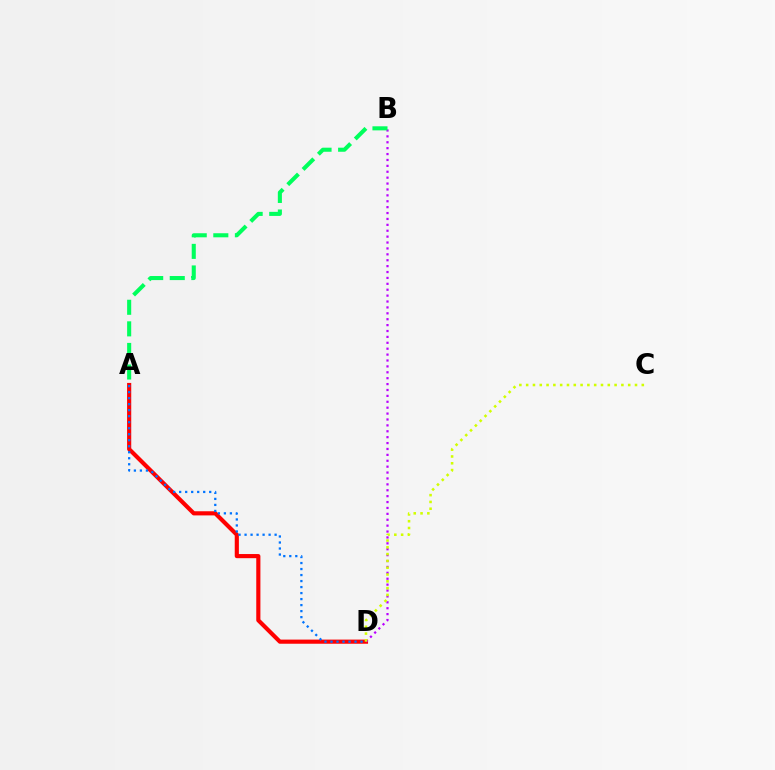{('A', 'D'): [{'color': '#ff0000', 'line_style': 'solid', 'thickness': 2.98}, {'color': '#0074ff', 'line_style': 'dotted', 'thickness': 1.63}], ('B', 'D'): [{'color': '#b900ff', 'line_style': 'dotted', 'thickness': 1.6}], ('C', 'D'): [{'color': '#d1ff00', 'line_style': 'dotted', 'thickness': 1.85}], ('A', 'B'): [{'color': '#00ff5c', 'line_style': 'dashed', 'thickness': 2.93}]}